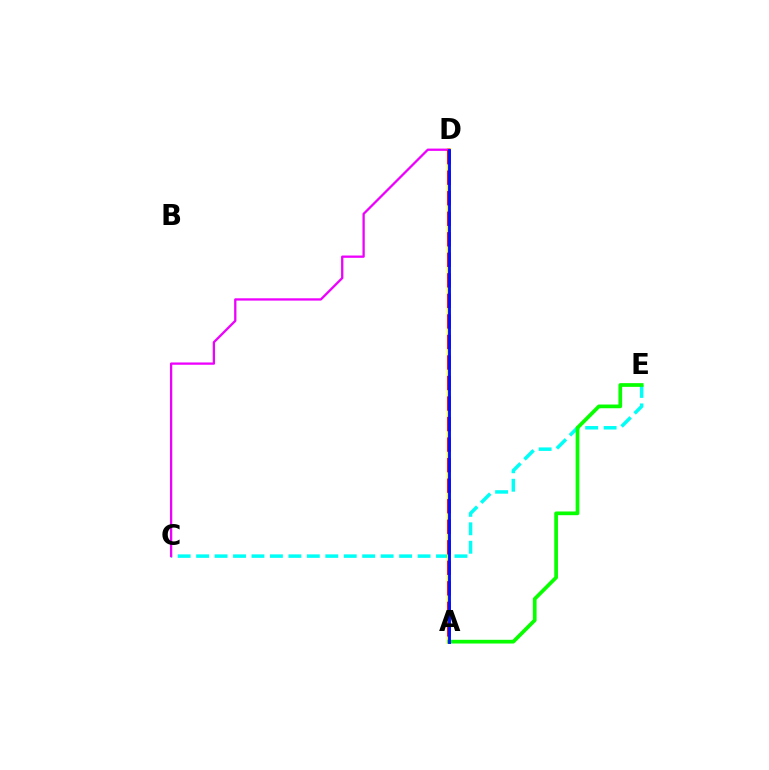{('C', 'E'): [{'color': '#00fff6', 'line_style': 'dashed', 'thickness': 2.51}], ('A', 'D'): [{'color': '#fcf500', 'line_style': 'solid', 'thickness': 2.87}, {'color': '#ff0000', 'line_style': 'dashed', 'thickness': 2.79}, {'color': '#0010ff', 'line_style': 'solid', 'thickness': 2.06}], ('A', 'E'): [{'color': '#08ff00', 'line_style': 'solid', 'thickness': 2.67}], ('C', 'D'): [{'color': '#ee00ff', 'line_style': 'solid', 'thickness': 1.66}]}